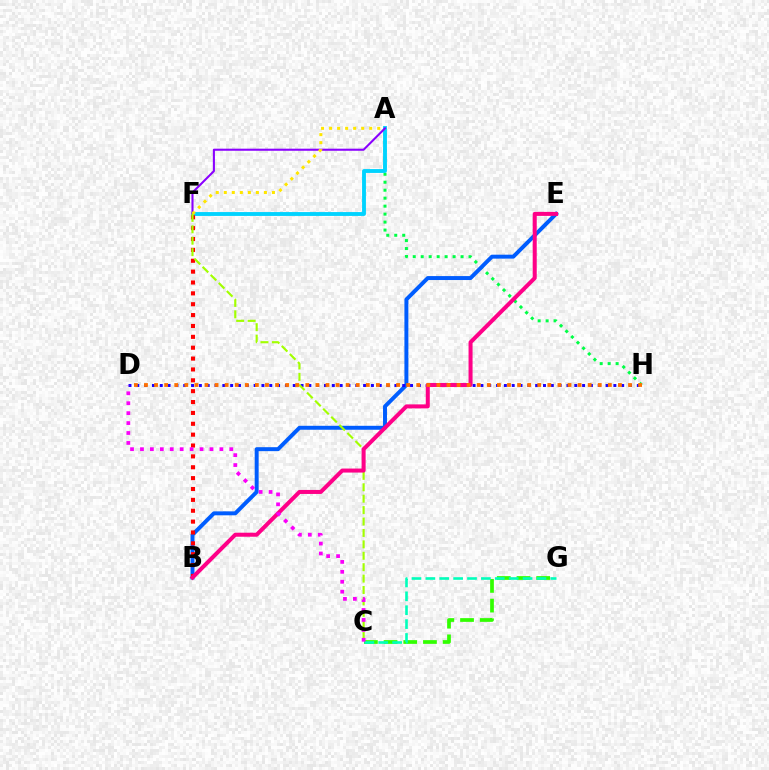{('A', 'H'): [{'color': '#00ff45', 'line_style': 'dotted', 'thickness': 2.17}], ('B', 'E'): [{'color': '#005dff', 'line_style': 'solid', 'thickness': 2.85}, {'color': '#ff0088', 'line_style': 'solid', 'thickness': 2.89}], ('D', 'H'): [{'color': '#1900ff', 'line_style': 'dotted', 'thickness': 2.12}, {'color': '#ff7000', 'line_style': 'dotted', 'thickness': 2.74}], ('C', 'G'): [{'color': '#31ff00', 'line_style': 'dashed', 'thickness': 2.68}, {'color': '#00ffbb', 'line_style': 'dashed', 'thickness': 1.89}], ('A', 'F'): [{'color': '#00d3ff', 'line_style': 'solid', 'thickness': 2.78}, {'color': '#8a00ff', 'line_style': 'solid', 'thickness': 1.5}, {'color': '#ffe600', 'line_style': 'dotted', 'thickness': 2.18}], ('B', 'F'): [{'color': '#ff0000', 'line_style': 'dotted', 'thickness': 2.95}], ('C', 'F'): [{'color': '#a2ff00', 'line_style': 'dashed', 'thickness': 1.55}], ('C', 'D'): [{'color': '#fa00f9', 'line_style': 'dotted', 'thickness': 2.7}]}